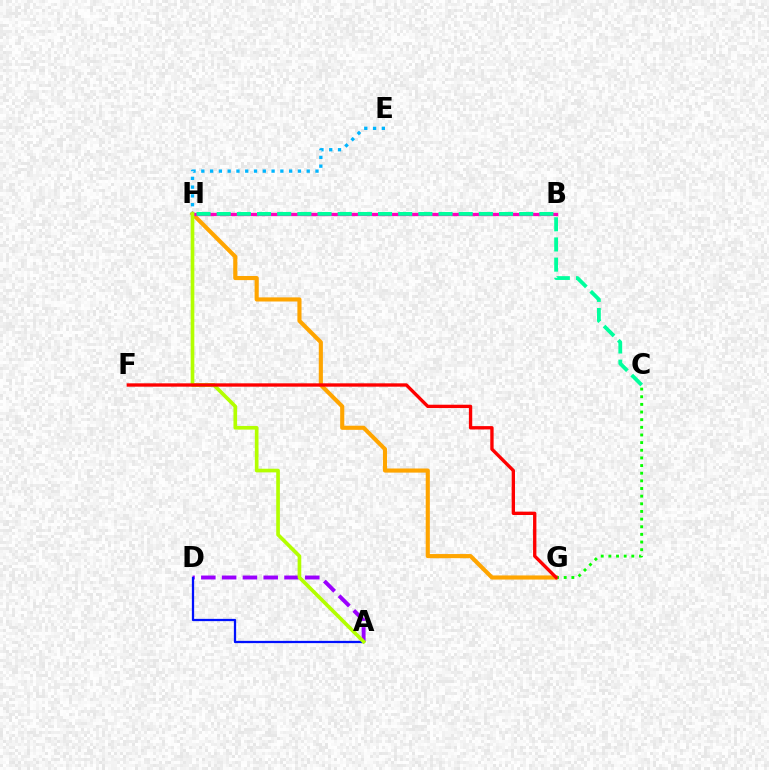{('A', 'D'): [{'color': '#9b00ff', 'line_style': 'dashed', 'thickness': 2.82}, {'color': '#0010ff', 'line_style': 'solid', 'thickness': 1.63}], ('G', 'H'): [{'color': '#ffa500', 'line_style': 'solid', 'thickness': 2.97}], ('B', 'H'): [{'color': '#ff00bd', 'line_style': 'solid', 'thickness': 2.37}], ('E', 'H'): [{'color': '#00b5ff', 'line_style': 'dotted', 'thickness': 2.39}], ('C', 'G'): [{'color': '#08ff00', 'line_style': 'dotted', 'thickness': 2.08}], ('C', 'H'): [{'color': '#00ff9d', 'line_style': 'dashed', 'thickness': 2.74}], ('A', 'H'): [{'color': '#b3ff00', 'line_style': 'solid', 'thickness': 2.63}], ('F', 'G'): [{'color': '#ff0000', 'line_style': 'solid', 'thickness': 2.41}]}